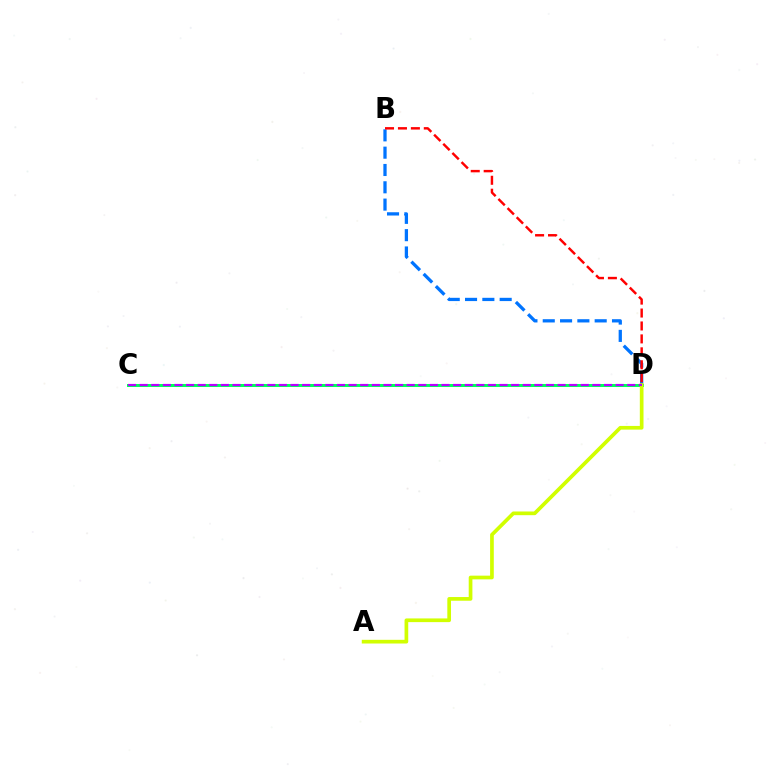{('C', 'D'): [{'color': '#00ff5c', 'line_style': 'solid', 'thickness': 2.15}, {'color': '#b900ff', 'line_style': 'dashed', 'thickness': 1.58}], ('B', 'D'): [{'color': '#0074ff', 'line_style': 'dashed', 'thickness': 2.35}, {'color': '#ff0000', 'line_style': 'dashed', 'thickness': 1.76}], ('A', 'D'): [{'color': '#d1ff00', 'line_style': 'solid', 'thickness': 2.66}]}